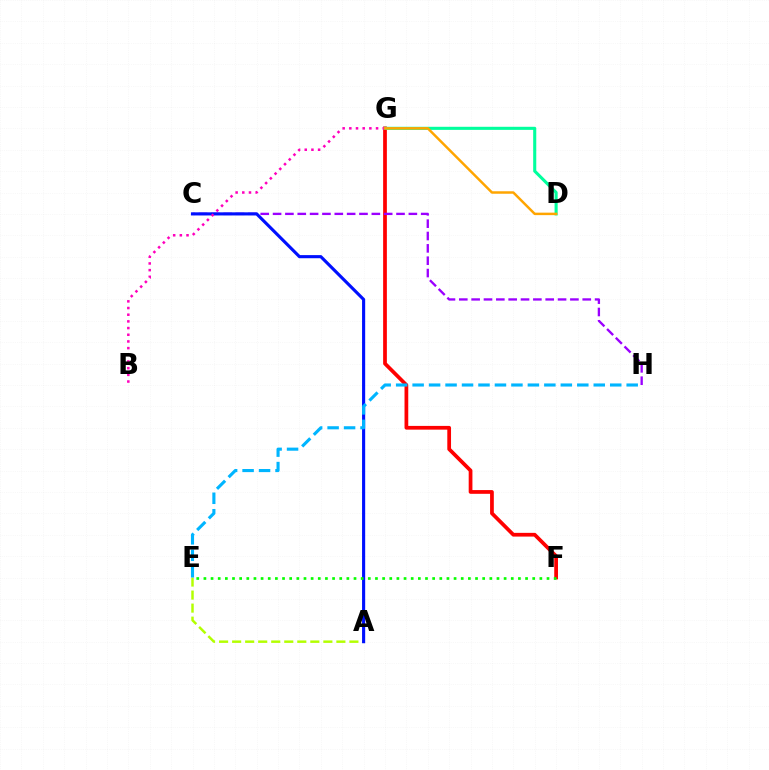{('F', 'G'): [{'color': '#ff0000', 'line_style': 'solid', 'thickness': 2.69}], ('A', 'E'): [{'color': '#b3ff00', 'line_style': 'dashed', 'thickness': 1.77}], ('C', 'H'): [{'color': '#9b00ff', 'line_style': 'dashed', 'thickness': 1.68}], ('D', 'G'): [{'color': '#00ff9d', 'line_style': 'solid', 'thickness': 2.22}, {'color': '#ffa500', 'line_style': 'solid', 'thickness': 1.79}], ('A', 'C'): [{'color': '#0010ff', 'line_style': 'solid', 'thickness': 2.25}], ('E', 'H'): [{'color': '#00b5ff', 'line_style': 'dashed', 'thickness': 2.24}], ('B', 'G'): [{'color': '#ff00bd', 'line_style': 'dotted', 'thickness': 1.82}], ('E', 'F'): [{'color': '#08ff00', 'line_style': 'dotted', 'thickness': 1.94}]}